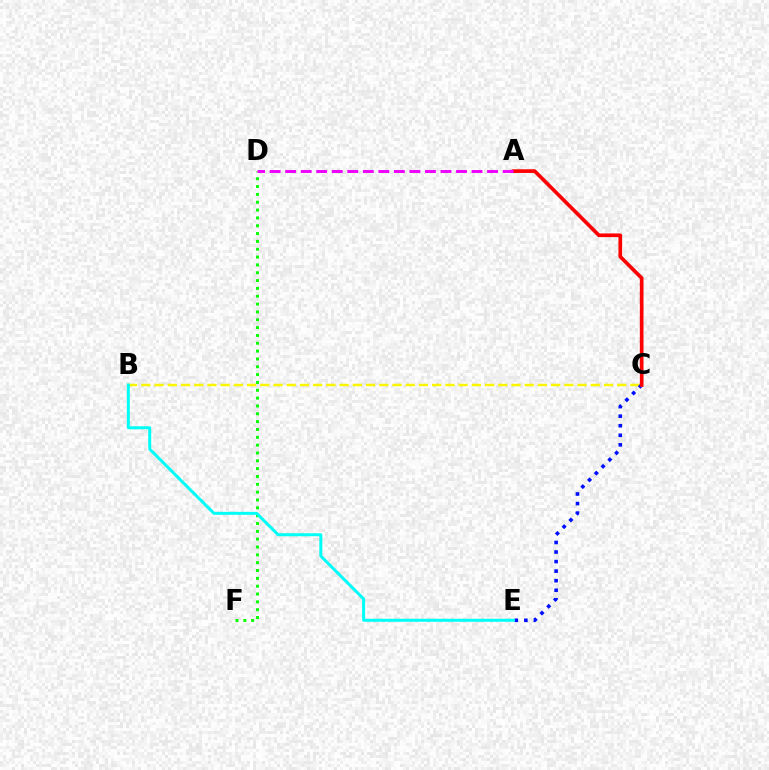{('B', 'C'): [{'color': '#fcf500', 'line_style': 'dashed', 'thickness': 1.8}], ('C', 'E'): [{'color': '#0010ff', 'line_style': 'dotted', 'thickness': 2.6}], ('A', 'C'): [{'color': '#ff0000', 'line_style': 'solid', 'thickness': 2.64}], ('D', 'F'): [{'color': '#08ff00', 'line_style': 'dotted', 'thickness': 2.13}], ('A', 'D'): [{'color': '#ee00ff', 'line_style': 'dashed', 'thickness': 2.11}], ('B', 'E'): [{'color': '#00fff6', 'line_style': 'solid', 'thickness': 2.15}]}